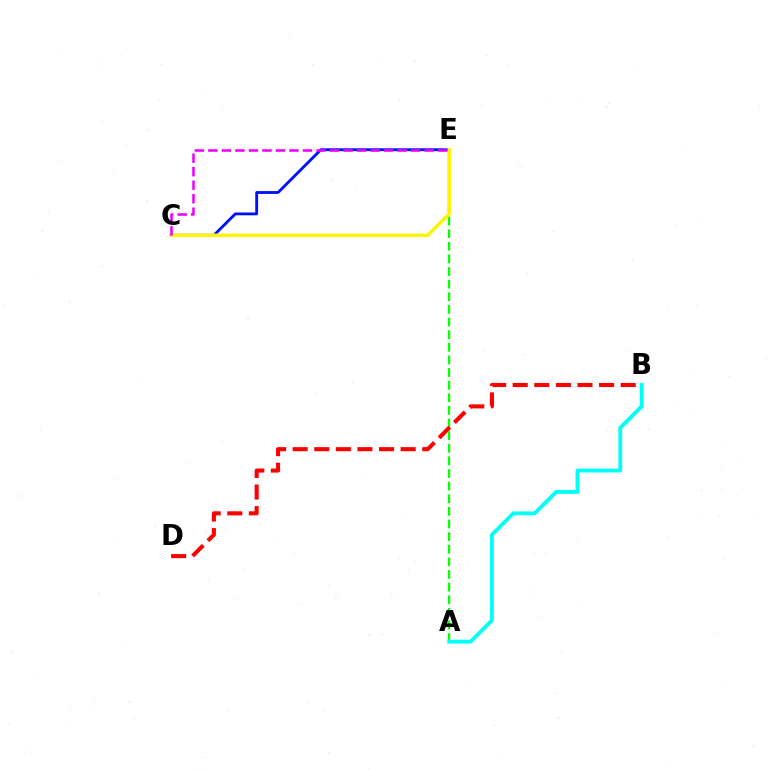{('C', 'E'): [{'color': '#0010ff', 'line_style': 'solid', 'thickness': 2.04}, {'color': '#fcf500', 'line_style': 'solid', 'thickness': 2.47}, {'color': '#ee00ff', 'line_style': 'dashed', 'thickness': 1.84}], ('A', 'E'): [{'color': '#08ff00', 'line_style': 'dashed', 'thickness': 1.71}], ('B', 'D'): [{'color': '#ff0000', 'line_style': 'dashed', 'thickness': 2.93}], ('A', 'B'): [{'color': '#00fff6', 'line_style': 'solid', 'thickness': 2.77}]}